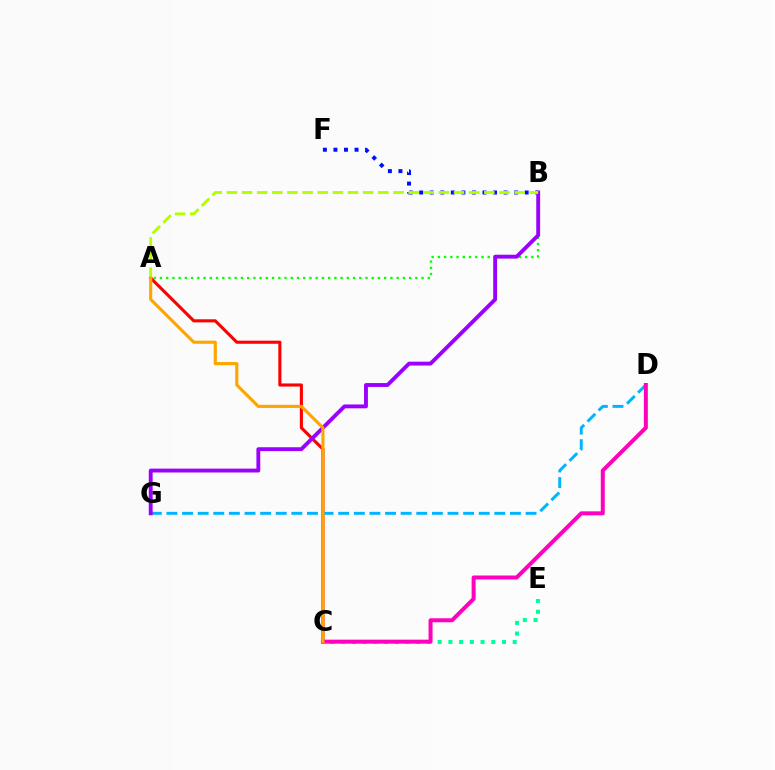{('B', 'F'): [{'color': '#0010ff', 'line_style': 'dotted', 'thickness': 2.86}], ('A', 'B'): [{'color': '#08ff00', 'line_style': 'dotted', 'thickness': 1.69}, {'color': '#b3ff00', 'line_style': 'dashed', 'thickness': 2.06}], ('A', 'C'): [{'color': '#ff0000', 'line_style': 'solid', 'thickness': 2.23}, {'color': '#ffa500', 'line_style': 'solid', 'thickness': 2.25}], ('C', 'E'): [{'color': '#00ff9d', 'line_style': 'dotted', 'thickness': 2.91}], ('D', 'G'): [{'color': '#00b5ff', 'line_style': 'dashed', 'thickness': 2.12}], ('B', 'G'): [{'color': '#9b00ff', 'line_style': 'solid', 'thickness': 2.78}], ('C', 'D'): [{'color': '#ff00bd', 'line_style': 'solid', 'thickness': 2.87}]}